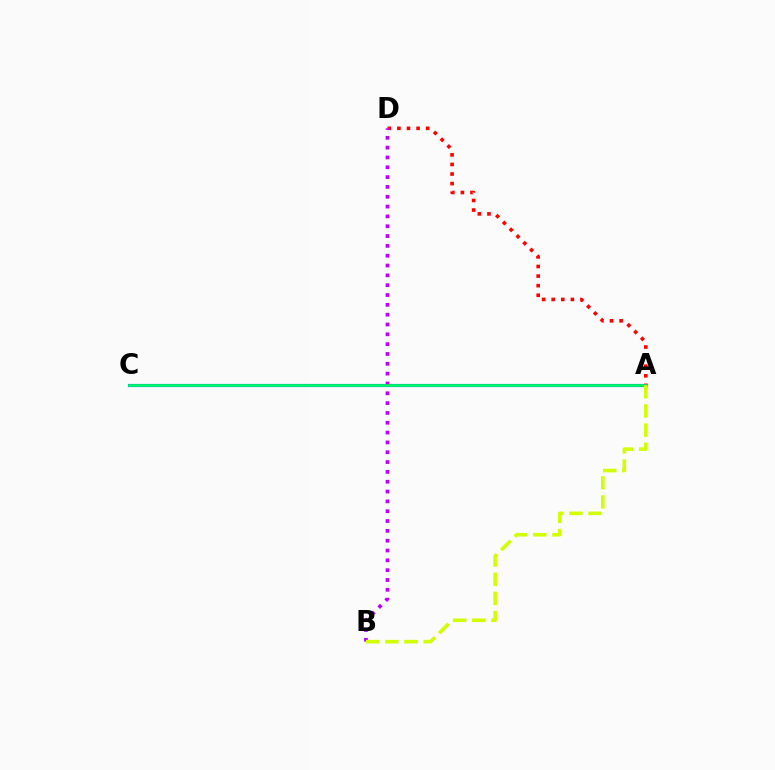{('A', 'C'): [{'color': '#0074ff', 'line_style': 'solid', 'thickness': 2.27}, {'color': '#00ff5c', 'line_style': 'solid', 'thickness': 1.83}], ('A', 'D'): [{'color': '#ff0000', 'line_style': 'dotted', 'thickness': 2.61}], ('B', 'D'): [{'color': '#b900ff', 'line_style': 'dotted', 'thickness': 2.67}], ('A', 'B'): [{'color': '#d1ff00', 'line_style': 'dashed', 'thickness': 2.6}]}